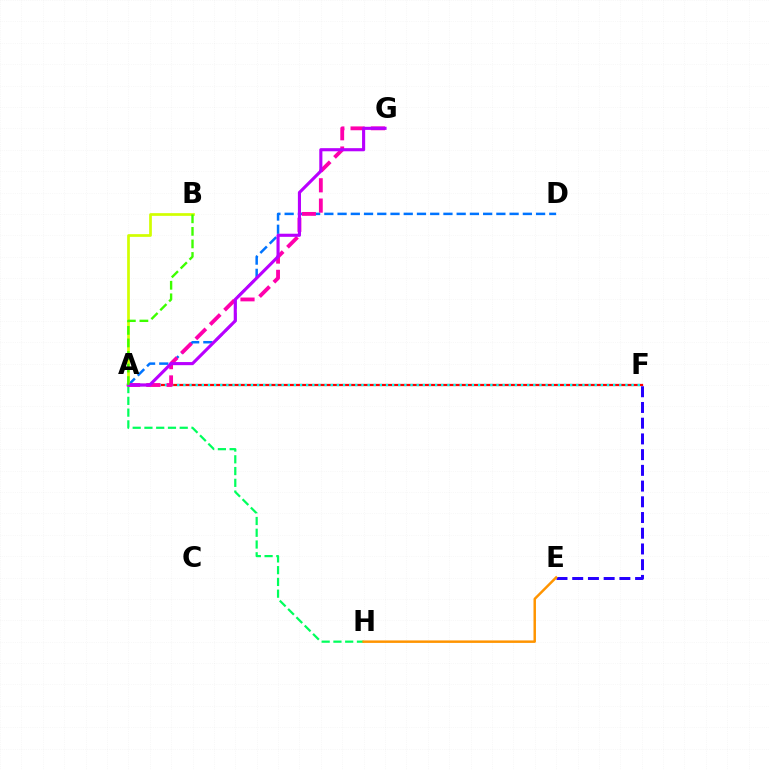{('A', 'H'): [{'color': '#00ff5c', 'line_style': 'dashed', 'thickness': 1.6}], ('A', 'D'): [{'color': '#0074ff', 'line_style': 'dashed', 'thickness': 1.8}], ('A', 'B'): [{'color': '#d1ff00', 'line_style': 'solid', 'thickness': 1.95}, {'color': '#3dff00', 'line_style': 'dashed', 'thickness': 1.71}], ('A', 'F'): [{'color': '#ff0000', 'line_style': 'solid', 'thickness': 1.62}, {'color': '#00fff6', 'line_style': 'dotted', 'thickness': 1.67}], ('E', 'F'): [{'color': '#2500ff', 'line_style': 'dashed', 'thickness': 2.14}], ('A', 'G'): [{'color': '#ff00ac', 'line_style': 'dashed', 'thickness': 2.76}, {'color': '#b900ff', 'line_style': 'solid', 'thickness': 2.24}], ('E', 'H'): [{'color': '#ff9400', 'line_style': 'solid', 'thickness': 1.78}]}